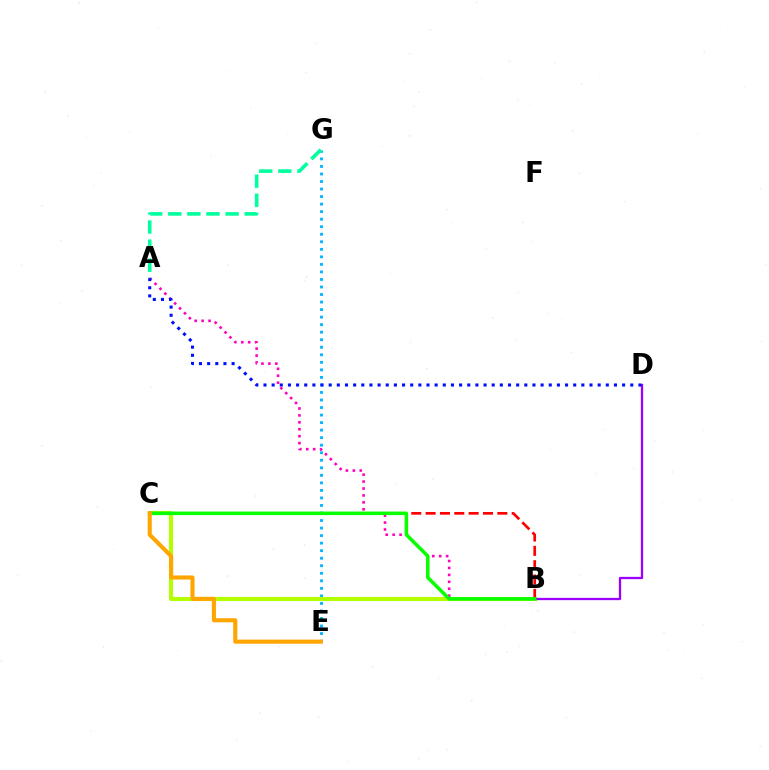{('A', 'B'): [{'color': '#ff00bd', 'line_style': 'dotted', 'thickness': 1.88}], ('E', 'G'): [{'color': '#00b5ff', 'line_style': 'dotted', 'thickness': 2.05}], ('B', 'C'): [{'color': '#b3ff00', 'line_style': 'solid', 'thickness': 2.96}, {'color': '#ff0000', 'line_style': 'dashed', 'thickness': 1.95}, {'color': '#08ff00', 'line_style': 'solid', 'thickness': 2.54}], ('B', 'D'): [{'color': '#9b00ff', 'line_style': 'solid', 'thickness': 1.64}], ('A', 'D'): [{'color': '#0010ff', 'line_style': 'dotted', 'thickness': 2.21}], ('A', 'G'): [{'color': '#00ff9d', 'line_style': 'dashed', 'thickness': 2.59}], ('C', 'E'): [{'color': '#ffa500', 'line_style': 'solid', 'thickness': 2.95}]}